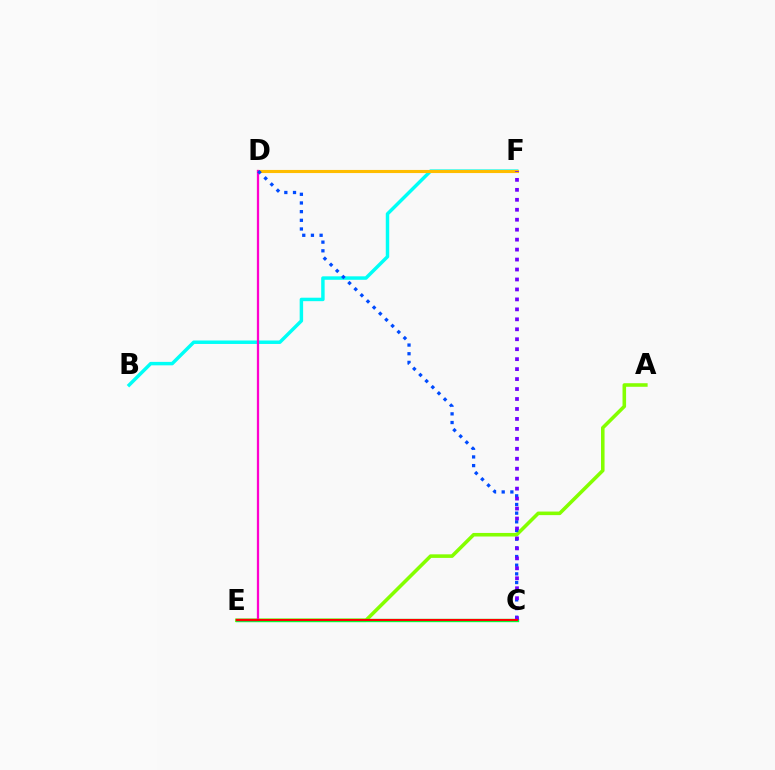{('B', 'F'): [{'color': '#00fff6', 'line_style': 'solid', 'thickness': 2.49}], ('A', 'E'): [{'color': '#84ff00', 'line_style': 'solid', 'thickness': 2.57}], ('D', 'F'): [{'color': '#ffbd00', 'line_style': 'solid', 'thickness': 2.24}], ('C', 'E'): [{'color': '#00ff39', 'line_style': 'solid', 'thickness': 2.43}, {'color': '#ff0000', 'line_style': 'solid', 'thickness': 1.51}], ('D', 'E'): [{'color': '#ff00cf', 'line_style': 'solid', 'thickness': 1.64}], ('C', 'D'): [{'color': '#004bff', 'line_style': 'dotted', 'thickness': 2.36}], ('C', 'F'): [{'color': '#7200ff', 'line_style': 'dotted', 'thickness': 2.71}]}